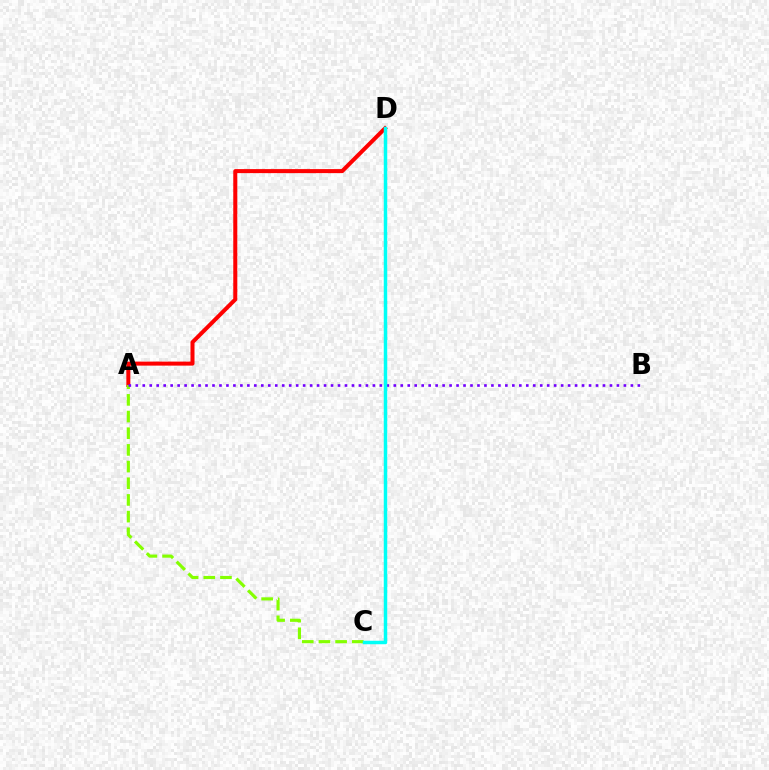{('A', 'D'): [{'color': '#ff0000', 'line_style': 'solid', 'thickness': 2.9}], ('A', 'C'): [{'color': '#84ff00', 'line_style': 'dashed', 'thickness': 2.27}], ('A', 'B'): [{'color': '#7200ff', 'line_style': 'dotted', 'thickness': 1.89}], ('C', 'D'): [{'color': '#00fff6', 'line_style': 'solid', 'thickness': 2.5}]}